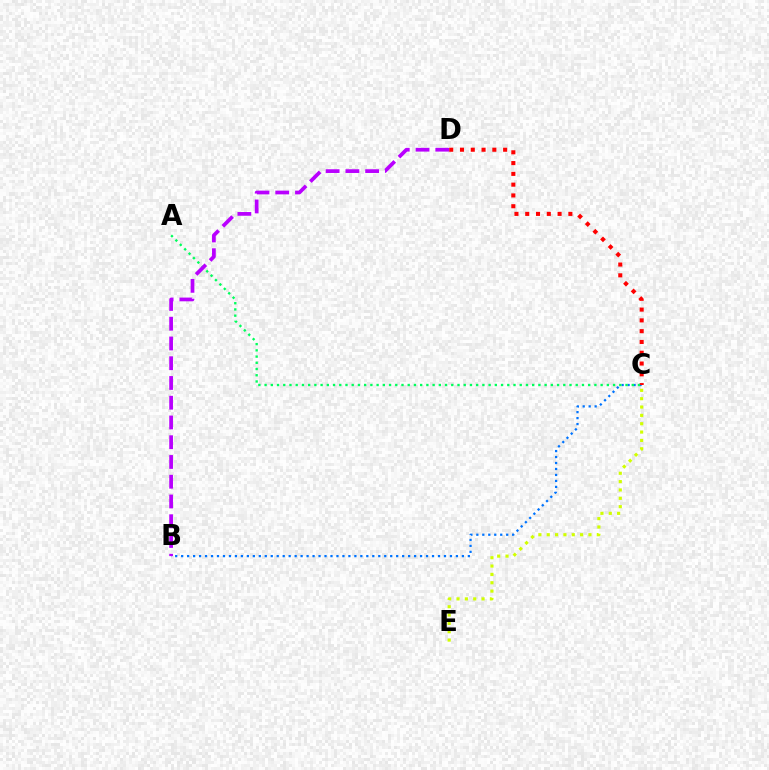{('B', 'C'): [{'color': '#0074ff', 'line_style': 'dotted', 'thickness': 1.62}], ('C', 'D'): [{'color': '#ff0000', 'line_style': 'dotted', 'thickness': 2.93}], ('A', 'C'): [{'color': '#00ff5c', 'line_style': 'dotted', 'thickness': 1.69}], ('C', 'E'): [{'color': '#d1ff00', 'line_style': 'dotted', 'thickness': 2.27}], ('B', 'D'): [{'color': '#b900ff', 'line_style': 'dashed', 'thickness': 2.68}]}